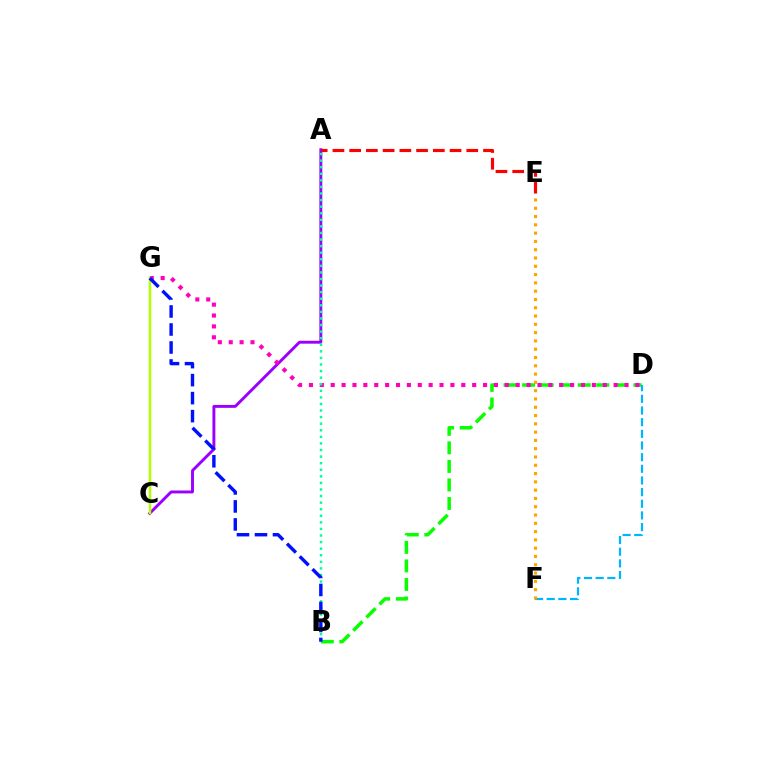{('B', 'D'): [{'color': '#08ff00', 'line_style': 'dashed', 'thickness': 2.52}], ('A', 'C'): [{'color': '#9b00ff', 'line_style': 'solid', 'thickness': 2.1}], ('A', 'E'): [{'color': '#ff0000', 'line_style': 'dashed', 'thickness': 2.27}], ('D', 'G'): [{'color': '#ff00bd', 'line_style': 'dotted', 'thickness': 2.96}], ('D', 'F'): [{'color': '#00b5ff', 'line_style': 'dashed', 'thickness': 1.58}], ('E', 'F'): [{'color': '#ffa500', 'line_style': 'dotted', 'thickness': 2.25}], ('C', 'G'): [{'color': '#b3ff00', 'line_style': 'solid', 'thickness': 1.78}], ('A', 'B'): [{'color': '#00ff9d', 'line_style': 'dotted', 'thickness': 1.79}], ('B', 'G'): [{'color': '#0010ff', 'line_style': 'dashed', 'thickness': 2.45}]}